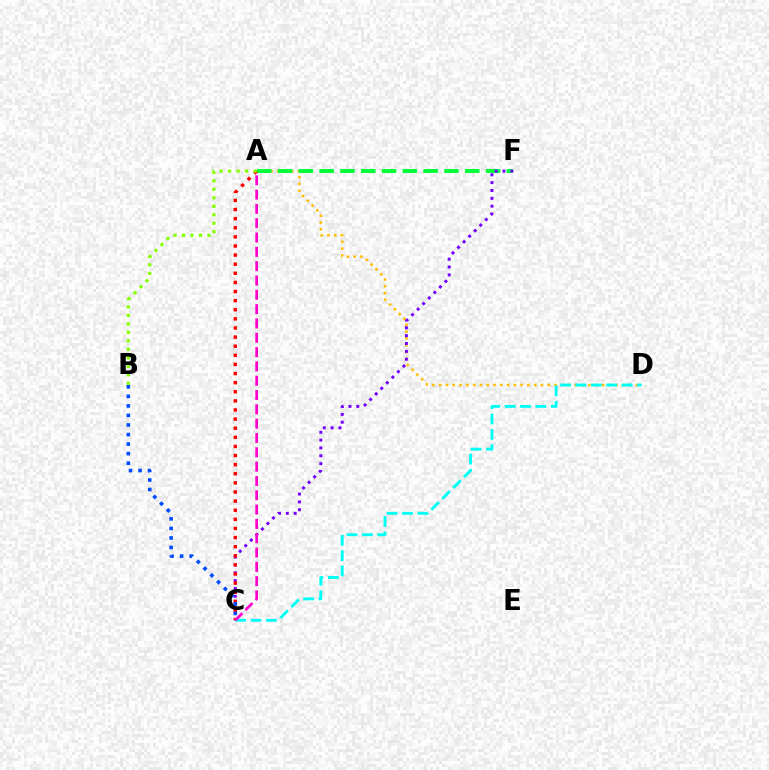{('A', 'D'): [{'color': '#ffbd00', 'line_style': 'dotted', 'thickness': 1.84}], ('A', 'F'): [{'color': '#00ff39', 'line_style': 'dashed', 'thickness': 2.83}], ('C', 'F'): [{'color': '#7200ff', 'line_style': 'dotted', 'thickness': 2.13}], ('C', 'D'): [{'color': '#00fff6', 'line_style': 'dashed', 'thickness': 2.09}], ('A', 'C'): [{'color': '#ff0000', 'line_style': 'dotted', 'thickness': 2.48}, {'color': '#ff00cf', 'line_style': 'dashed', 'thickness': 1.95}], ('A', 'B'): [{'color': '#84ff00', 'line_style': 'dotted', 'thickness': 2.3}], ('B', 'C'): [{'color': '#004bff', 'line_style': 'dotted', 'thickness': 2.59}]}